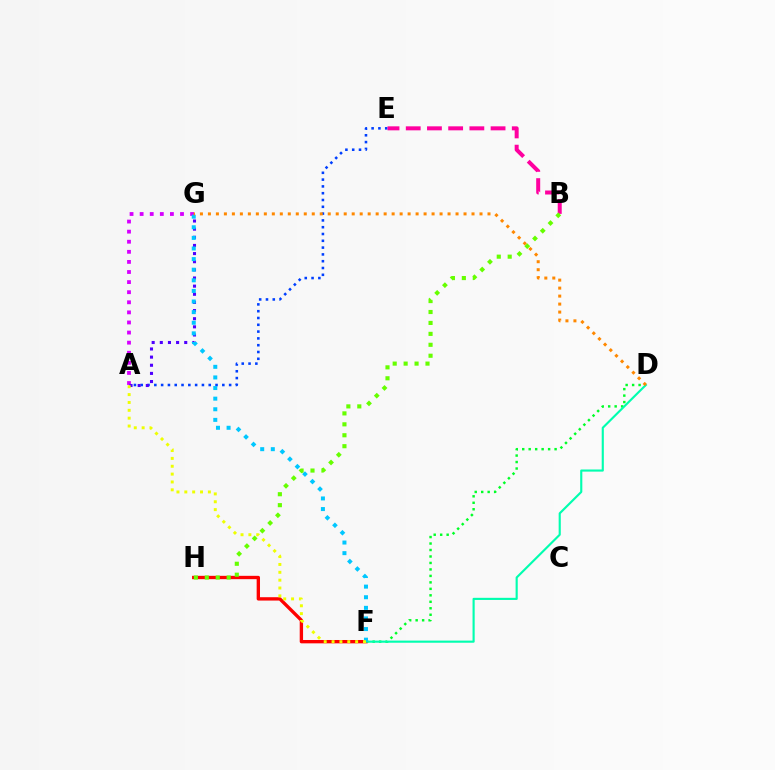{('D', 'F'): [{'color': '#00ff27', 'line_style': 'dotted', 'thickness': 1.76}, {'color': '#00ffaf', 'line_style': 'solid', 'thickness': 1.54}], ('A', 'G'): [{'color': '#d600ff', 'line_style': 'dotted', 'thickness': 2.74}, {'color': '#4f00ff', 'line_style': 'dotted', 'thickness': 2.21}], ('A', 'E'): [{'color': '#003fff', 'line_style': 'dotted', 'thickness': 1.85}], ('F', 'H'): [{'color': '#ff0000', 'line_style': 'solid', 'thickness': 2.41}], ('B', 'E'): [{'color': '#ff00a0', 'line_style': 'dashed', 'thickness': 2.88}], ('B', 'H'): [{'color': '#66ff00', 'line_style': 'dotted', 'thickness': 2.97}], ('F', 'G'): [{'color': '#00c7ff', 'line_style': 'dotted', 'thickness': 2.88}], ('A', 'F'): [{'color': '#eeff00', 'line_style': 'dotted', 'thickness': 2.13}], ('D', 'G'): [{'color': '#ff8800', 'line_style': 'dotted', 'thickness': 2.17}]}